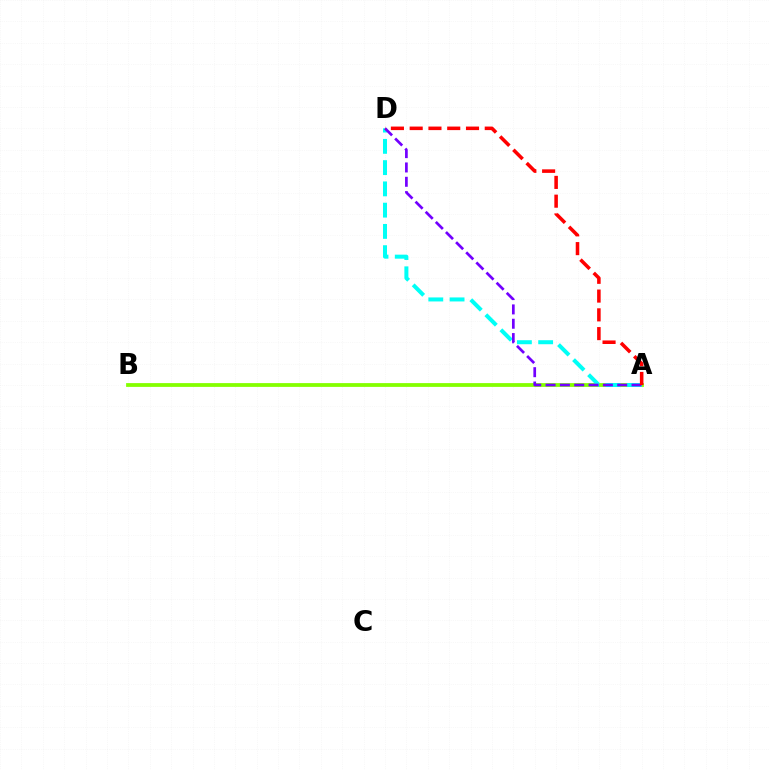{('A', 'B'): [{'color': '#84ff00', 'line_style': 'solid', 'thickness': 2.72}], ('A', 'D'): [{'color': '#00fff6', 'line_style': 'dashed', 'thickness': 2.89}, {'color': '#7200ff', 'line_style': 'dashed', 'thickness': 1.95}, {'color': '#ff0000', 'line_style': 'dashed', 'thickness': 2.55}]}